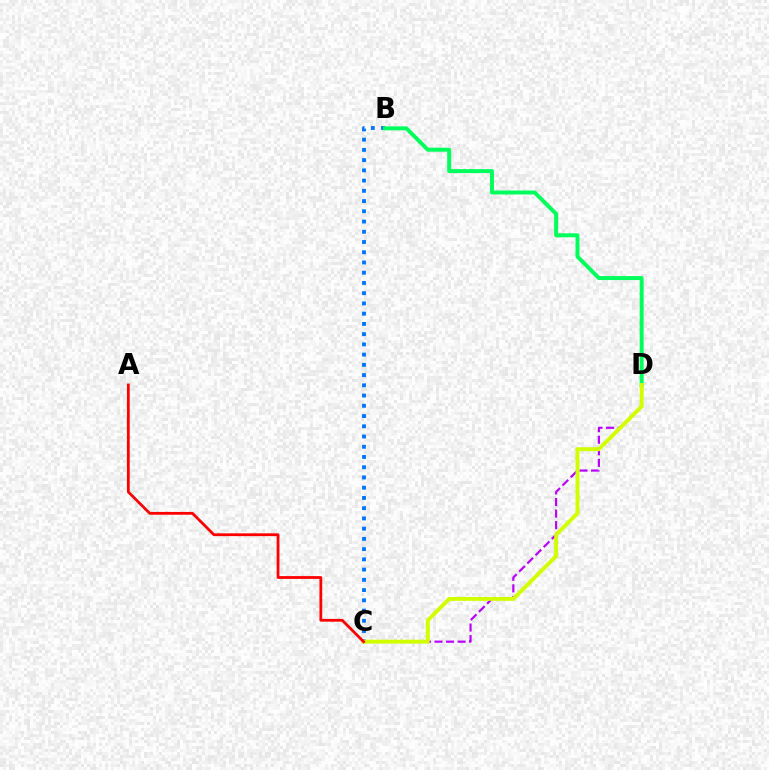{('B', 'C'): [{'color': '#0074ff', 'line_style': 'dotted', 'thickness': 2.78}], ('B', 'D'): [{'color': '#00ff5c', 'line_style': 'solid', 'thickness': 2.85}], ('C', 'D'): [{'color': '#b900ff', 'line_style': 'dashed', 'thickness': 1.57}, {'color': '#d1ff00', 'line_style': 'solid', 'thickness': 2.82}], ('A', 'C'): [{'color': '#ff0000', 'line_style': 'solid', 'thickness': 2.01}]}